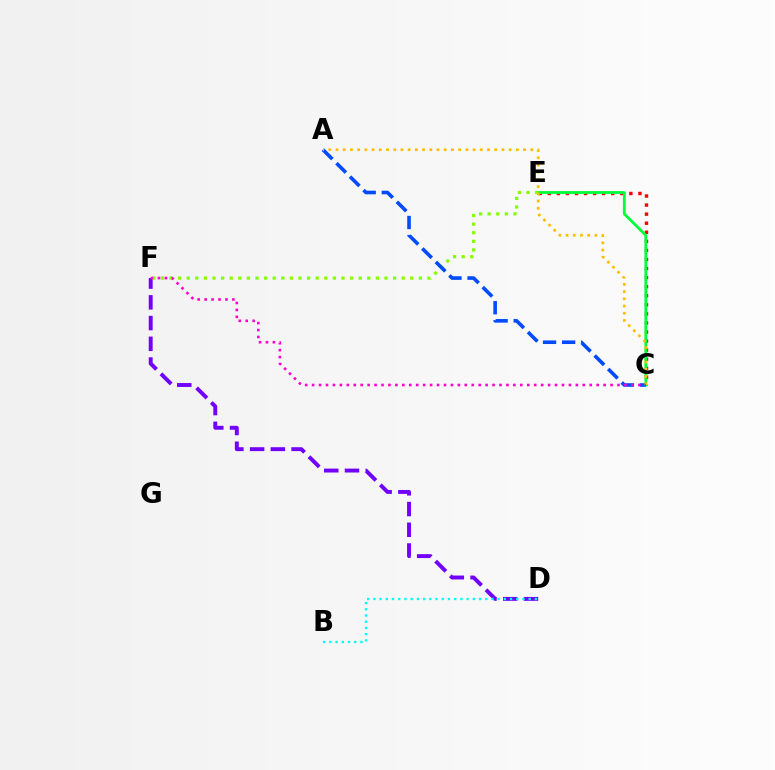{('C', 'E'): [{'color': '#ff0000', 'line_style': 'dotted', 'thickness': 2.46}, {'color': '#00ff39', 'line_style': 'solid', 'thickness': 2.03}], ('D', 'F'): [{'color': '#7200ff', 'line_style': 'dashed', 'thickness': 2.82}], ('E', 'F'): [{'color': '#84ff00', 'line_style': 'dotted', 'thickness': 2.34}], ('A', 'C'): [{'color': '#004bff', 'line_style': 'dashed', 'thickness': 2.59}, {'color': '#ffbd00', 'line_style': 'dotted', 'thickness': 1.96}], ('B', 'D'): [{'color': '#00fff6', 'line_style': 'dotted', 'thickness': 1.69}], ('C', 'F'): [{'color': '#ff00cf', 'line_style': 'dotted', 'thickness': 1.89}]}